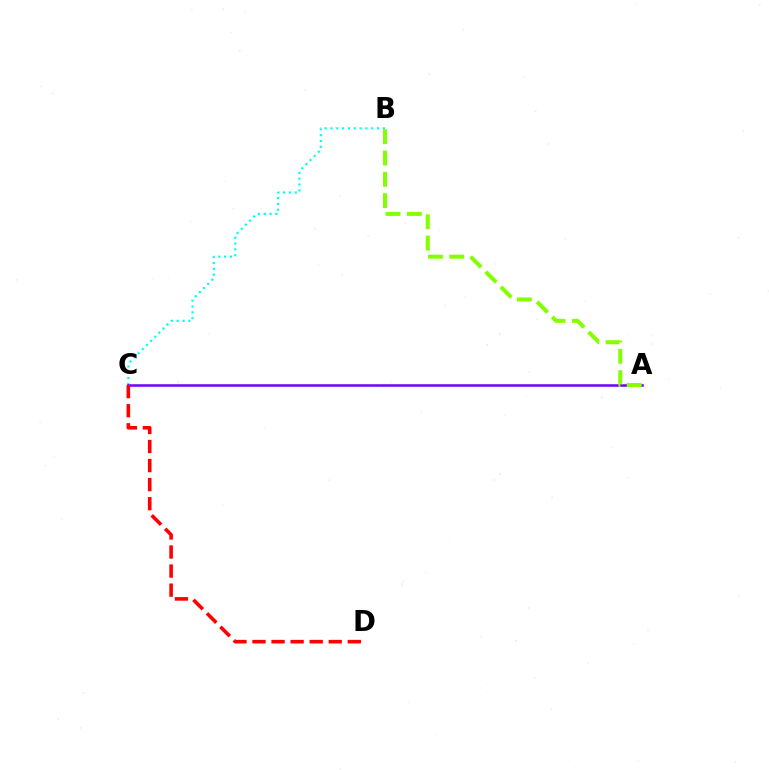{('B', 'C'): [{'color': '#00fff6', 'line_style': 'dotted', 'thickness': 1.58}], ('A', 'C'): [{'color': '#7200ff', 'line_style': 'solid', 'thickness': 1.83}], ('C', 'D'): [{'color': '#ff0000', 'line_style': 'dashed', 'thickness': 2.59}], ('A', 'B'): [{'color': '#84ff00', 'line_style': 'dashed', 'thickness': 2.89}]}